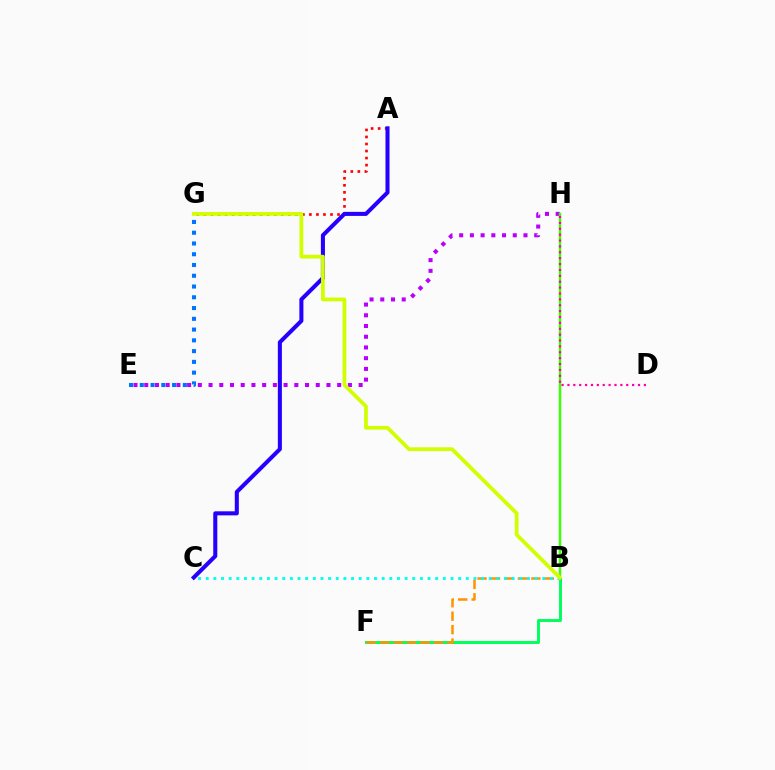{('B', 'F'): [{'color': '#00ff5c', 'line_style': 'solid', 'thickness': 2.12}, {'color': '#ff9400', 'line_style': 'dashed', 'thickness': 1.83}], ('E', 'H'): [{'color': '#b900ff', 'line_style': 'dotted', 'thickness': 2.91}], ('A', 'G'): [{'color': '#ff0000', 'line_style': 'dotted', 'thickness': 1.91}], ('B', 'H'): [{'color': '#3dff00', 'line_style': 'solid', 'thickness': 1.76}], ('B', 'C'): [{'color': '#00fff6', 'line_style': 'dotted', 'thickness': 2.08}], ('D', 'H'): [{'color': '#ff00ac', 'line_style': 'dotted', 'thickness': 1.6}], ('A', 'C'): [{'color': '#2500ff', 'line_style': 'solid', 'thickness': 2.92}], ('B', 'G'): [{'color': '#d1ff00', 'line_style': 'solid', 'thickness': 2.7}], ('E', 'G'): [{'color': '#0074ff', 'line_style': 'dotted', 'thickness': 2.92}]}